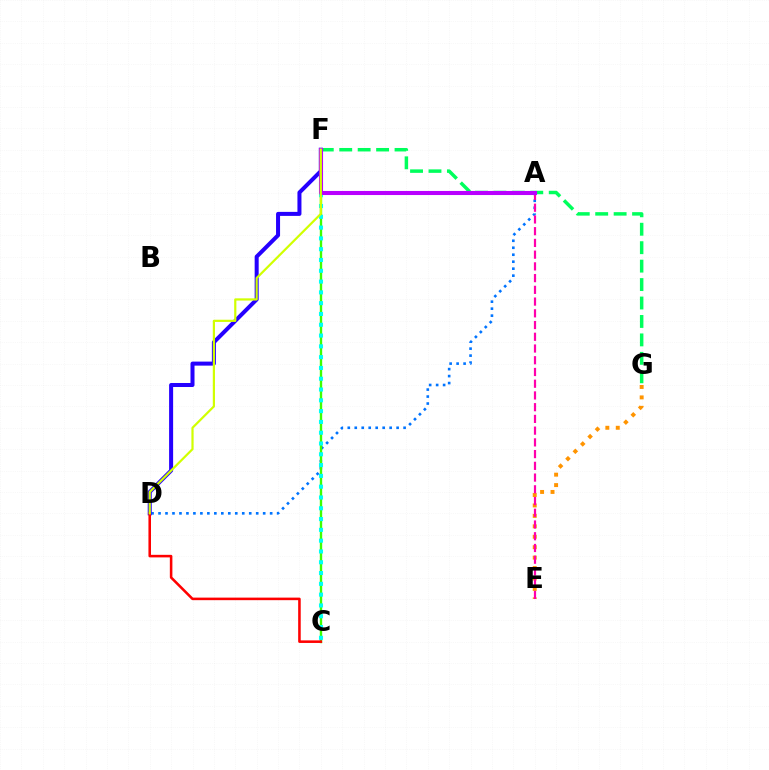{('A', 'D'): [{'color': '#0074ff', 'line_style': 'dotted', 'thickness': 1.9}], ('D', 'F'): [{'color': '#2500ff', 'line_style': 'solid', 'thickness': 2.89}, {'color': '#d1ff00', 'line_style': 'solid', 'thickness': 1.59}], ('C', 'F'): [{'color': '#3dff00', 'line_style': 'solid', 'thickness': 1.71}, {'color': '#00fff6', 'line_style': 'dotted', 'thickness': 2.93}], ('E', 'G'): [{'color': '#ff9400', 'line_style': 'dotted', 'thickness': 2.84}], ('A', 'E'): [{'color': '#ff00ac', 'line_style': 'dashed', 'thickness': 1.59}], ('C', 'D'): [{'color': '#ff0000', 'line_style': 'solid', 'thickness': 1.84}], ('F', 'G'): [{'color': '#00ff5c', 'line_style': 'dashed', 'thickness': 2.51}], ('A', 'F'): [{'color': '#b900ff', 'line_style': 'solid', 'thickness': 2.93}]}